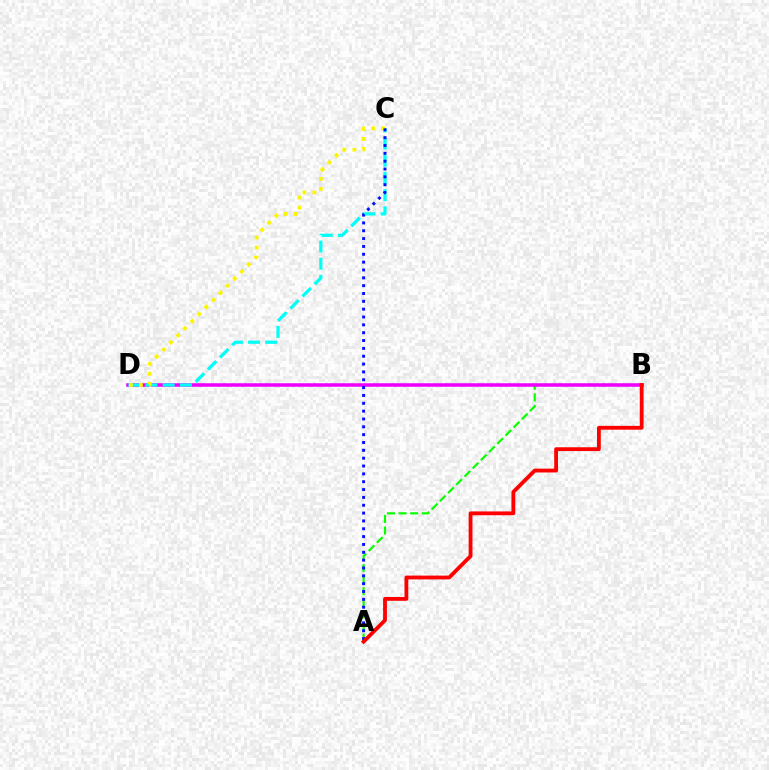{('A', 'B'): [{'color': '#08ff00', 'line_style': 'dashed', 'thickness': 1.57}, {'color': '#ff0000', 'line_style': 'solid', 'thickness': 2.76}], ('B', 'D'): [{'color': '#ee00ff', 'line_style': 'solid', 'thickness': 2.54}], ('C', 'D'): [{'color': '#00fff6', 'line_style': 'dashed', 'thickness': 2.33}, {'color': '#fcf500', 'line_style': 'dotted', 'thickness': 2.72}], ('A', 'C'): [{'color': '#0010ff', 'line_style': 'dotted', 'thickness': 2.13}]}